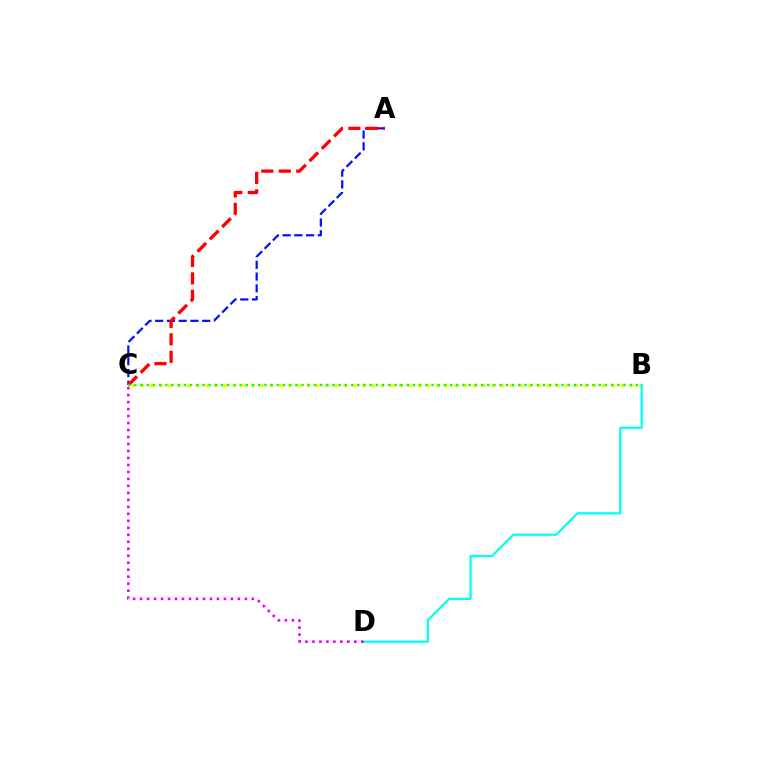{('B', 'C'): [{'color': '#fcf500', 'line_style': 'dotted', 'thickness': 2.51}, {'color': '#08ff00', 'line_style': 'dotted', 'thickness': 1.68}], ('B', 'D'): [{'color': '#00fff6', 'line_style': 'solid', 'thickness': 1.62}], ('A', 'C'): [{'color': '#0010ff', 'line_style': 'dashed', 'thickness': 1.6}, {'color': '#ff0000', 'line_style': 'dashed', 'thickness': 2.37}], ('C', 'D'): [{'color': '#ee00ff', 'line_style': 'dotted', 'thickness': 1.9}]}